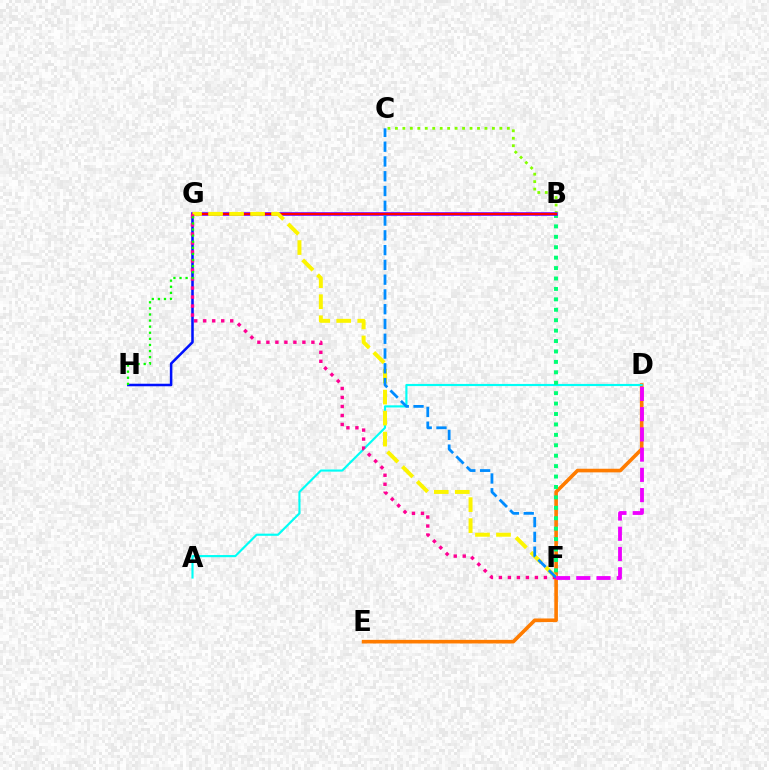{('D', 'E'): [{'color': '#ff7c00', 'line_style': 'solid', 'thickness': 2.61}], ('G', 'H'): [{'color': '#0010ff', 'line_style': 'solid', 'thickness': 1.83}, {'color': '#08ff00', 'line_style': 'dotted', 'thickness': 1.65}], ('A', 'D'): [{'color': '#00fff6', 'line_style': 'solid', 'thickness': 1.55}], ('B', 'F'): [{'color': '#00ff74', 'line_style': 'dotted', 'thickness': 2.83}], ('B', 'C'): [{'color': '#84ff00', 'line_style': 'dotted', 'thickness': 2.03}], ('B', 'G'): [{'color': '#7200ff', 'line_style': 'solid', 'thickness': 2.57}, {'color': '#ff0000', 'line_style': 'solid', 'thickness': 1.52}], ('F', 'G'): [{'color': '#fcf500', 'line_style': 'dashed', 'thickness': 2.85}, {'color': '#ff0094', 'line_style': 'dotted', 'thickness': 2.45}], ('C', 'F'): [{'color': '#008cff', 'line_style': 'dashed', 'thickness': 2.01}], ('D', 'F'): [{'color': '#ee00ff', 'line_style': 'dashed', 'thickness': 2.75}]}